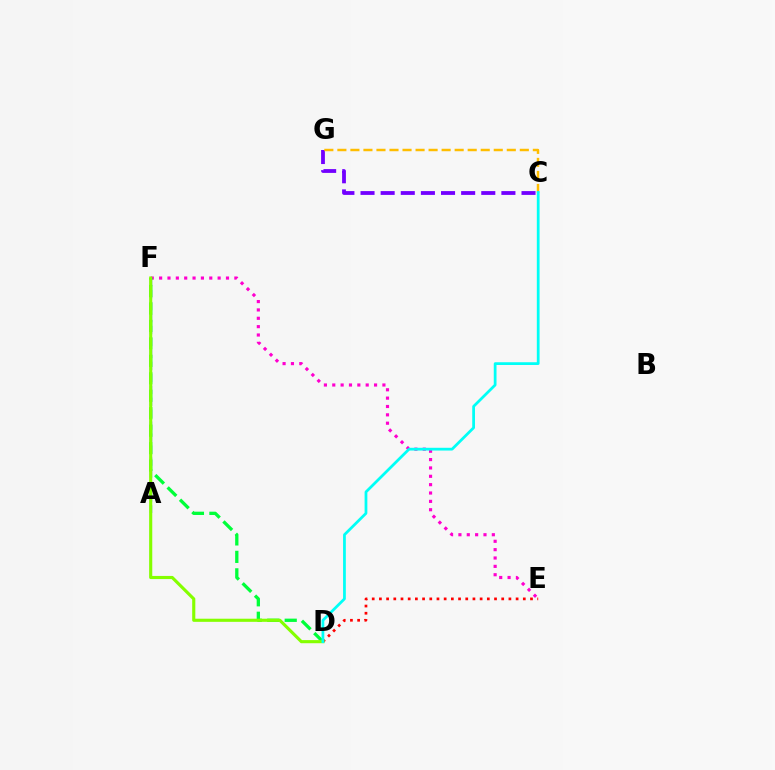{('C', 'G'): [{'color': '#7200ff', 'line_style': 'dashed', 'thickness': 2.73}, {'color': '#ffbd00', 'line_style': 'dashed', 'thickness': 1.77}], ('E', 'F'): [{'color': '#ff00cf', 'line_style': 'dotted', 'thickness': 2.27}], ('A', 'F'): [{'color': '#004bff', 'line_style': 'dashed', 'thickness': 1.62}], ('D', 'F'): [{'color': '#00ff39', 'line_style': 'dashed', 'thickness': 2.37}, {'color': '#84ff00', 'line_style': 'solid', 'thickness': 2.25}], ('D', 'E'): [{'color': '#ff0000', 'line_style': 'dotted', 'thickness': 1.95}], ('C', 'D'): [{'color': '#00fff6', 'line_style': 'solid', 'thickness': 1.98}]}